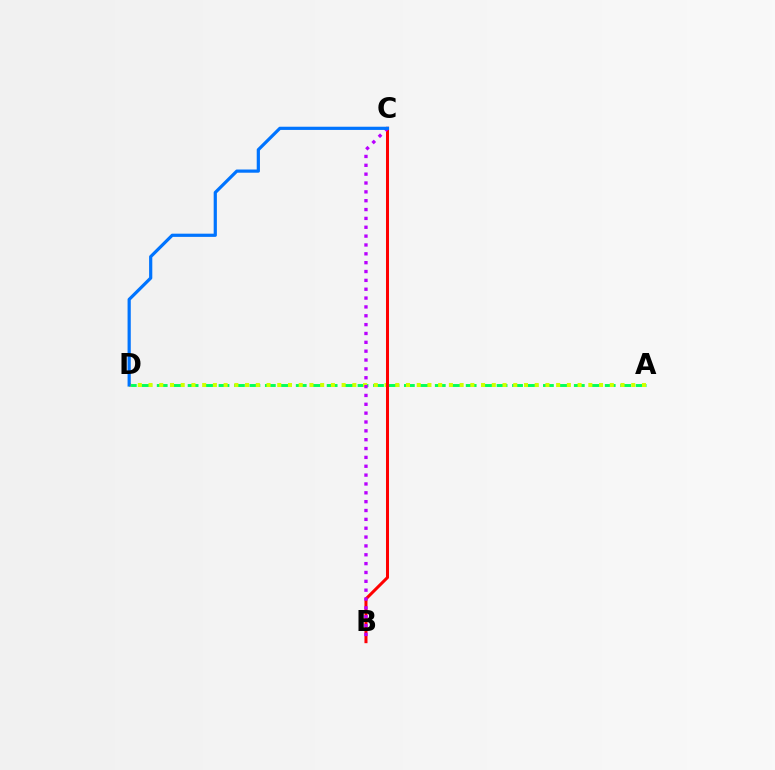{('A', 'D'): [{'color': '#00ff5c', 'line_style': 'dashed', 'thickness': 2.1}, {'color': '#d1ff00', 'line_style': 'dotted', 'thickness': 2.91}], ('B', 'C'): [{'color': '#ff0000', 'line_style': 'solid', 'thickness': 2.17}, {'color': '#b900ff', 'line_style': 'dotted', 'thickness': 2.4}], ('C', 'D'): [{'color': '#0074ff', 'line_style': 'solid', 'thickness': 2.31}]}